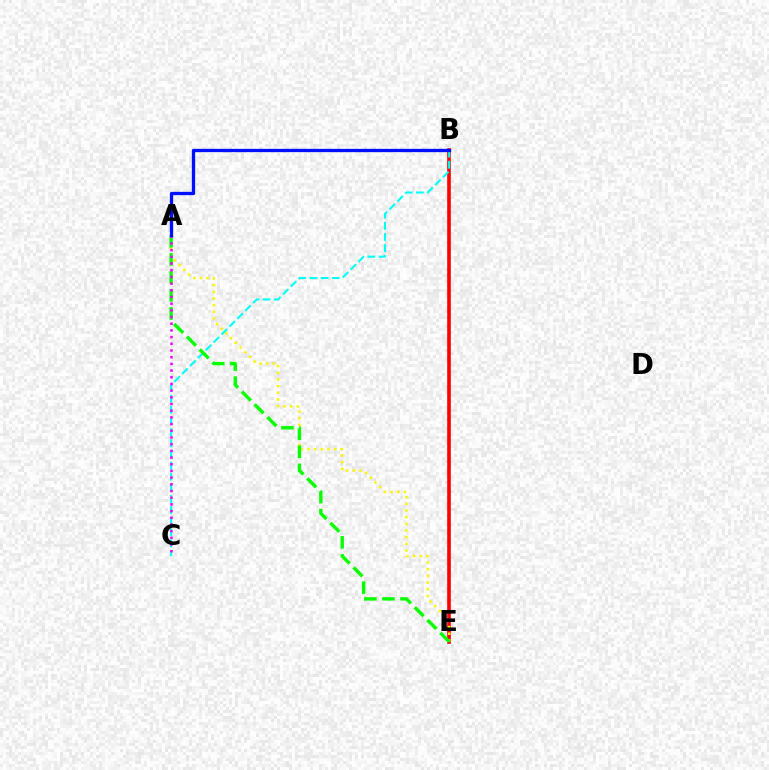{('B', 'E'): [{'color': '#ff0000', 'line_style': 'solid', 'thickness': 2.62}], ('B', 'C'): [{'color': '#00fff6', 'line_style': 'dashed', 'thickness': 1.51}], ('A', 'E'): [{'color': '#fcf500', 'line_style': 'dotted', 'thickness': 1.81}, {'color': '#08ff00', 'line_style': 'dashed', 'thickness': 2.45}], ('A', 'C'): [{'color': '#ee00ff', 'line_style': 'dotted', 'thickness': 1.82}], ('A', 'B'): [{'color': '#0010ff', 'line_style': 'solid', 'thickness': 2.38}]}